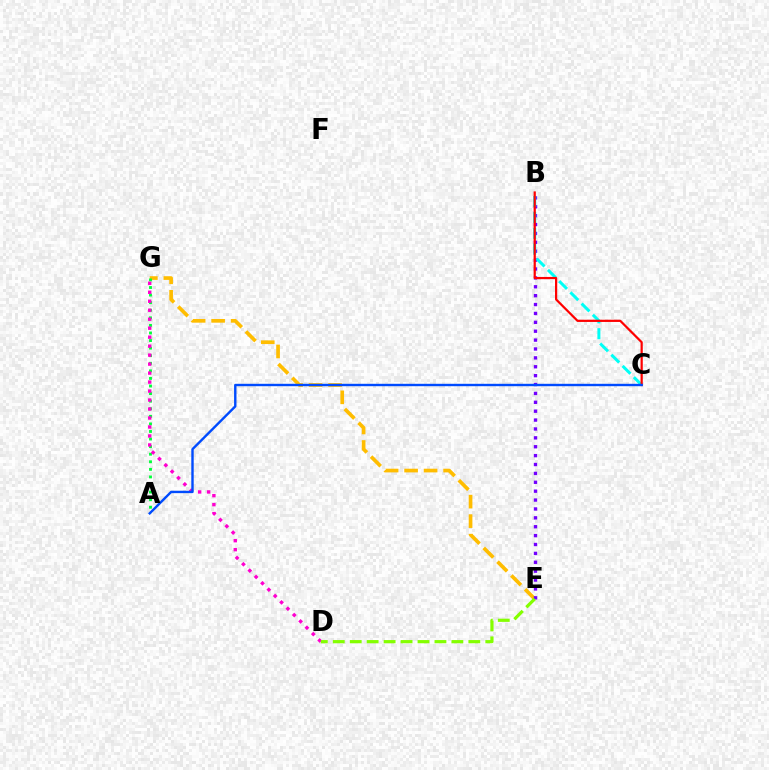{('E', 'G'): [{'color': '#ffbd00', 'line_style': 'dashed', 'thickness': 2.65}], ('A', 'G'): [{'color': '#00ff39', 'line_style': 'dotted', 'thickness': 2.06}], ('B', 'E'): [{'color': '#7200ff', 'line_style': 'dotted', 'thickness': 2.41}], ('D', 'G'): [{'color': '#ff00cf', 'line_style': 'dotted', 'thickness': 2.44}], ('B', 'C'): [{'color': '#00fff6', 'line_style': 'dashed', 'thickness': 2.16}, {'color': '#ff0000', 'line_style': 'solid', 'thickness': 1.59}], ('A', 'C'): [{'color': '#004bff', 'line_style': 'solid', 'thickness': 1.73}], ('D', 'E'): [{'color': '#84ff00', 'line_style': 'dashed', 'thickness': 2.3}]}